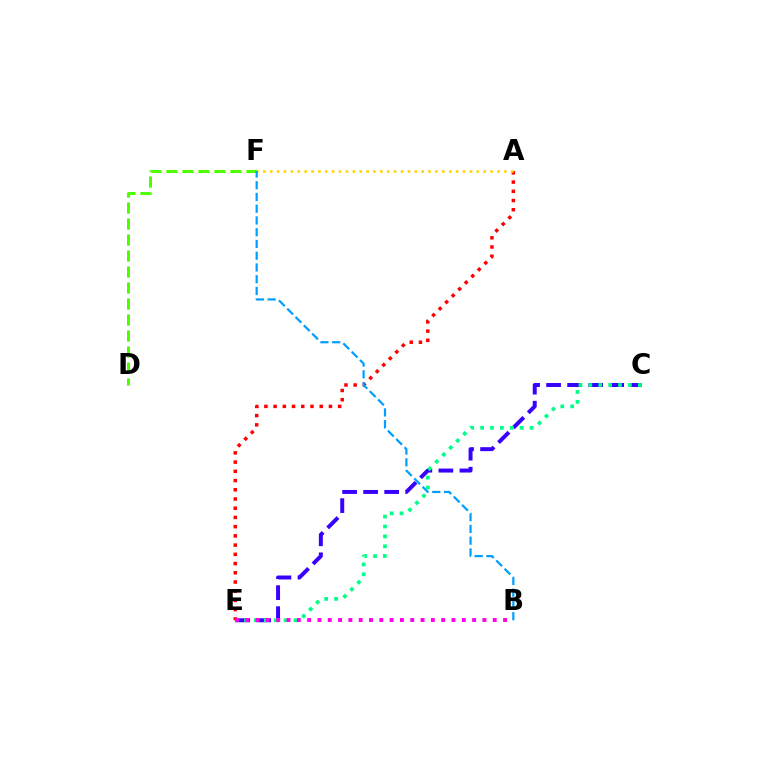{('C', 'E'): [{'color': '#3700ff', 'line_style': 'dashed', 'thickness': 2.86}, {'color': '#00ff86', 'line_style': 'dotted', 'thickness': 2.69}], ('A', 'E'): [{'color': '#ff0000', 'line_style': 'dotted', 'thickness': 2.51}], ('D', 'F'): [{'color': '#4fff00', 'line_style': 'dashed', 'thickness': 2.17}], ('A', 'F'): [{'color': '#ffd500', 'line_style': 'dotted', 'thickness': 1.87}], ('B', 'E'): [{'color': '#ff00ed', 'line_style': 'dotted', 'thickness': 2.8}], ('B', 'F'): [{'color': '#009eff', 'line_style': 'dashed', 'thickness': 1.6}]}